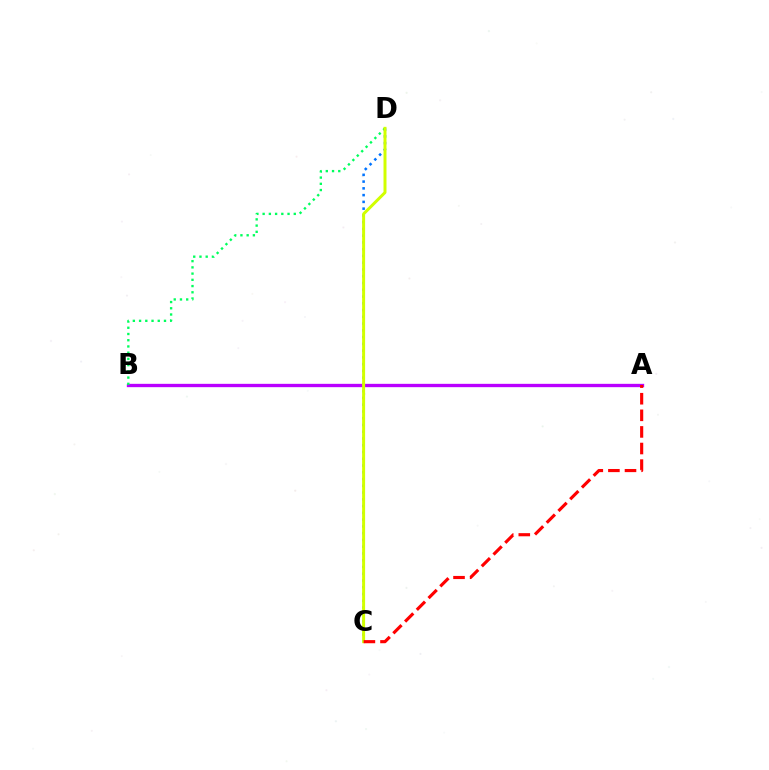{('C', 'D'): [{'color': '#0074ff', 'line_style': 'dotted', 'thickness': 1.84}, {'color': '#d1ff00', 'line_style': 'solid', 'thickness': 2.15}], ('A', 'B'): [{'color': '#b900ff', 'line_style': 'solid', 'thickness': 2.4}], ('B', 'D'): [{'color': '#00ff5c', 'line_style': 'dotted', 'thickness': 1.69}], ('A', 'C'): [{'color': '#ff0000', 'line_style': 'dashed', 'thickness': 2.25}]}